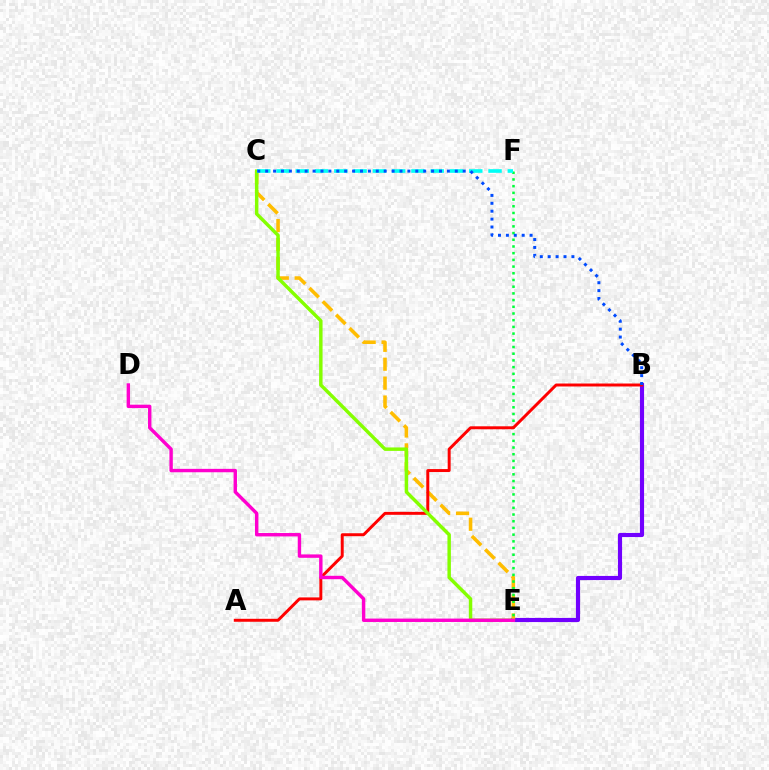{('B', 'E'): [{'color': '#7200ff', 'line_style': 'solid', 'thickness': 2.98}], ('C', 'E'): [{'color': '#ffbd00', 'line_style': 'dashed', 'thickness': 2.57}, {'color': '#84ff00', 'line_style': 'solid', 'thickness': 2.48}], ('E', 'F'): [{'color': '#00ff39', 'line_style': 'dotted', 'thickness': 1.82}], ('A', 'B'): [{'color': '#ff0000', 'line_style': 'solid', 'thickness': 2.13}], ('D', 'E'): [{'color': '#ff00cf', 'line_style': 'solid', 'thickness': 2.45}], ('C', 'F'): [{'color': '#00fff6', 'line_style': 'dashed', 'thickness': 2.62}], ('B', 'C'): [{'color': '#004bff', 'line_style': 'dotted', 'thickness': 2.15}]}